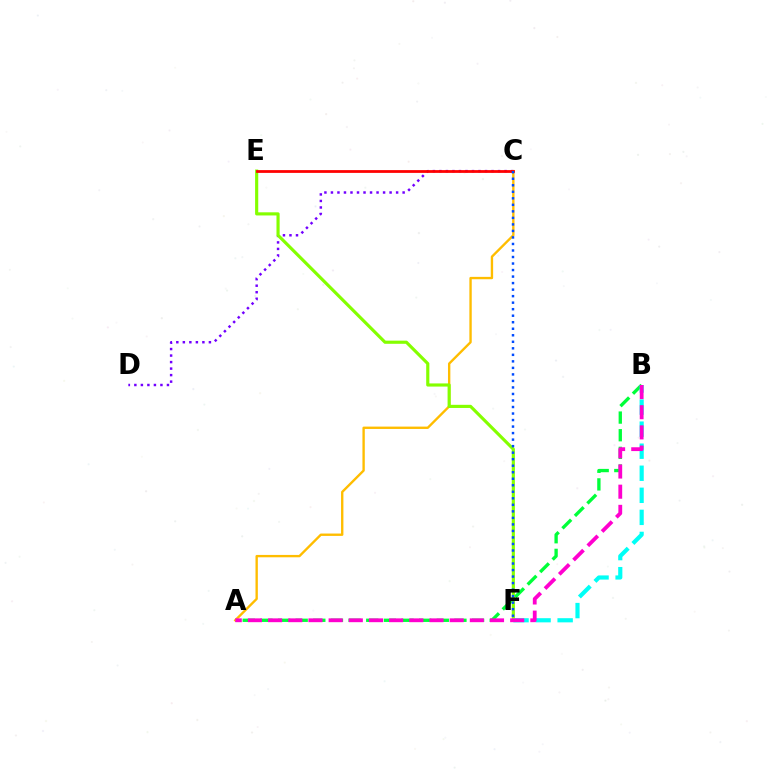{('C', 'D'): [{'color': '#7200ff', 'line_style': 'dotted', 'thickness': 1.77}], ('A', 'B'): [{'color': '#00ff39', 'line_style': 'dashed', 'thickness': 2.4}, {'color': '#ff00cf', 'line_style': 'dashed', 'thickness': 2.74}], ('A', 'C'): [{'color': '#ffbd00', 'line_style': 'solid', 'thickness': 1.7}], ('E', 'F'): [{'color': '#84ff00', 'line_style': 'solid', 'thickness': 2.27}], ('B', 'F'): [{'color': '#00fff6', 'line_style': 'dashed', 'thickness': 3.0}], ('C', 'E'): [{'color': '#ff0000', 'line_style': 'solid', 'thickness': 2.0}], ('C', 'F'): [{'color': '#004bff', 'line_style': 'dotted', 'thickness': 1.77}]}